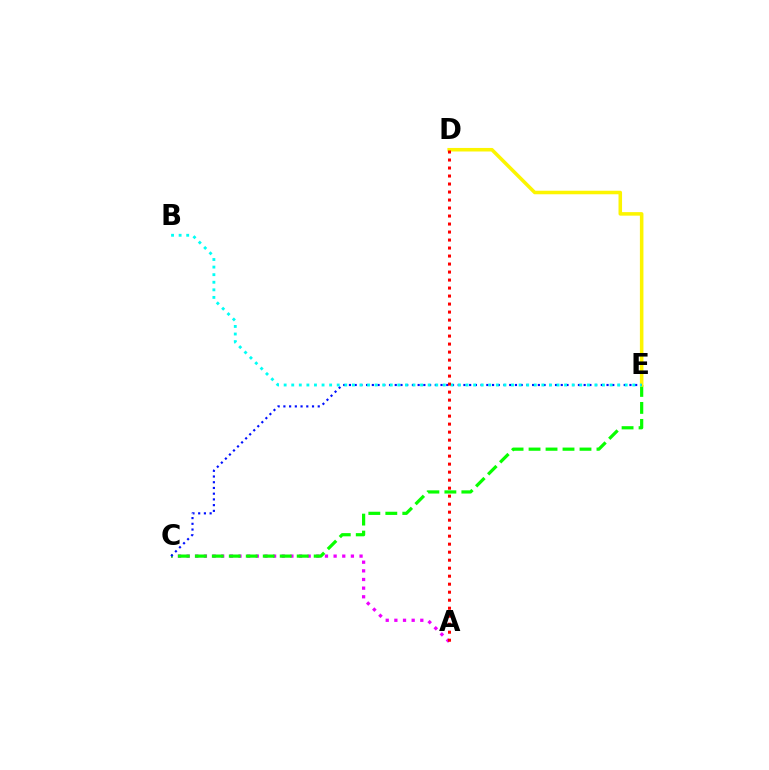{('A', 'C'): [{'color': '#ee00ff', 'line_style': 'dotted', 'thickness': 2.35}], ('C', 'E'): [{'color': '#08ff00', 'line_style': 'dashed', 'thickness': 2.31}, {'color': '#0010ff', 'line_style': 'dotted', 'thickness': 1.56}], ('D', 'E'): [{'color': '#fcf500', 'line_style': 'solid', 'thickness': 2.55}], ('B', 'E'): [{'color': '#00fff6', 'line_style': 'dotted', 'thickness': 2.06}], ('A', 'D'): [{'color': '#ff0000', 'line_style': 'dotted', 'thickness': 2.17}]}